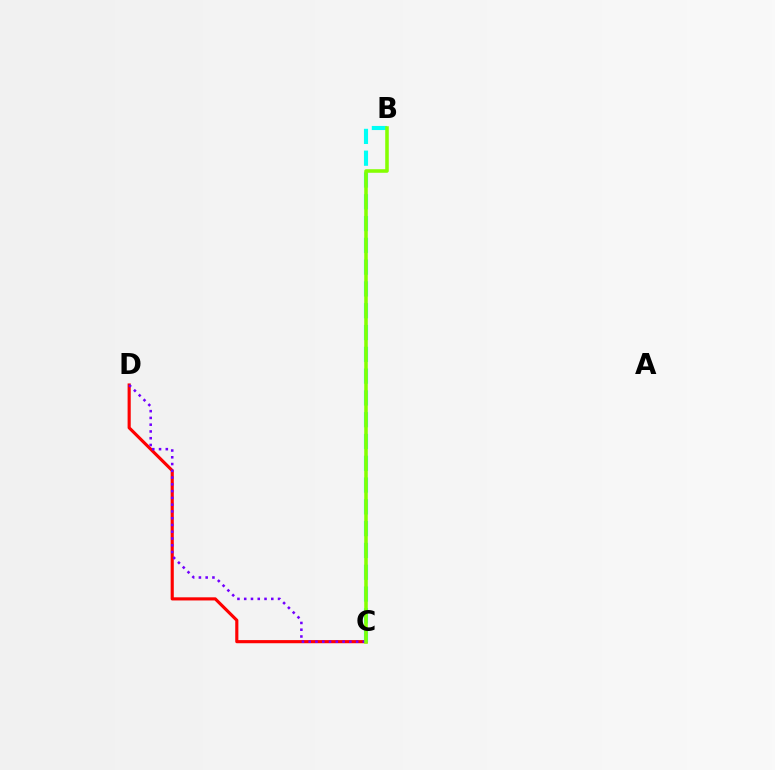{('C', 'D'): [{'color': '#ff0000', 'line_style': 'solid', 'thickness': 2.26}, {'color': '#7200ff', 'line_style': 'dotted', 'thickness': 1.84}], ('B', 'C'): [{'color': '#00fff6', 'line_style': 'dashed', 'thickness': 2.96}, {'color': '#84ff00', 'line_style': 'solid', 'thickness': 2.56}]}